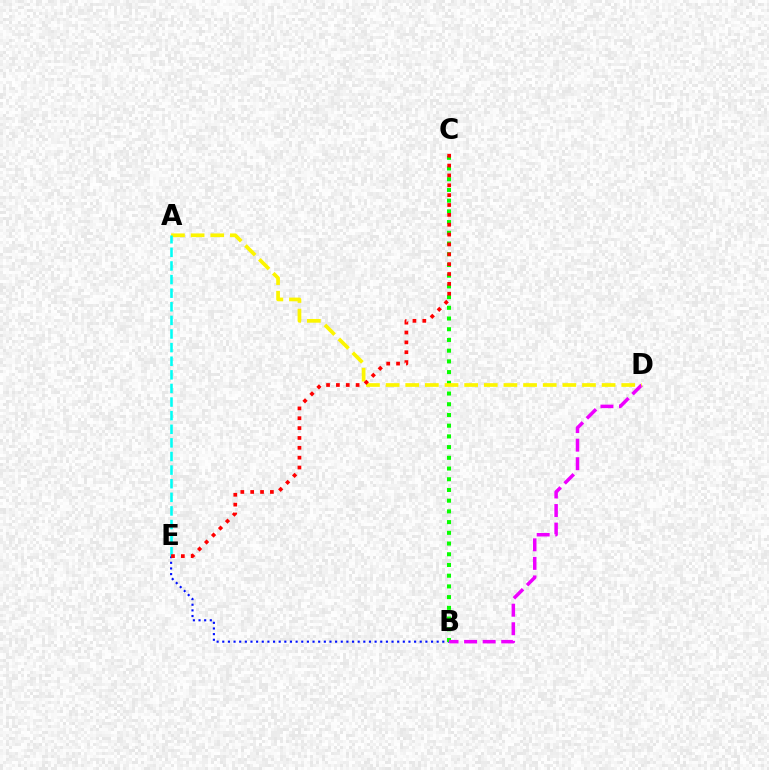{('B', 'E'): [{'color': '#0010ff', 'line_style': 'dotted', 'thickness': 1.53}], ('B', 'C'): [{'color': '#08ff00', 'line_style': 'dotted', 'thickness': 2.91}], ('B', 'D'): [{'color': '#ee00ff', 'line_style': 'dashed', 'thickness': 2.52}], ('A', 'D'): [{'color': '#fcf500', 'line_style': 'dashed', 'thickness': 2.67}], ('A', 'E'): [{'color': '#00fff6', 'line_style': 'dashed', 'thickness': 1.85}], ('C', 'E'): [{'color': '#ff0000', 'line_style': 'dotted', 'thickness': 2.68}]}